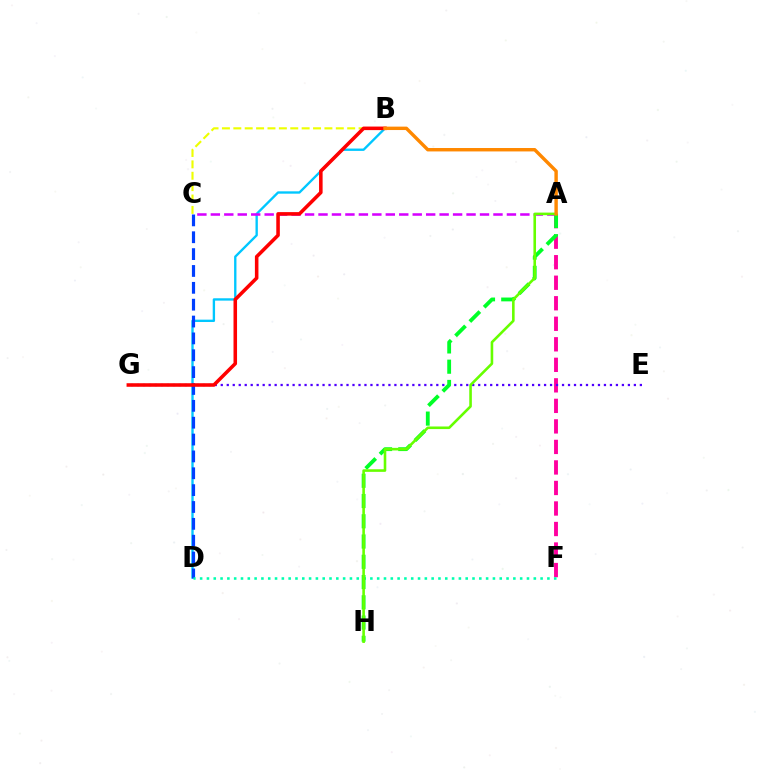{('B', 'D'): [{'color': '#00c7ff', 'line_style': 'solid', 'thickness': 1.69}], ('A', 'F'): [{'color': '#ff00a0', 'line_style': 'dashed', 'thickness': 2.79}], ('A', 'C'): [{'color': '#d600ff', 'line_style': 'dashed', 'thickness': 1.83}], ('E', 'G'): [{'color': '#4f00ff', 'line_style': 'dotted', 'thickness': 1.63}], ('C', 'D'): [{'color': '#003fff', 'line_style': 'dashed', 'thickness': 2.29}], ('D', 'F'): [{'color': '#00ffaf', 'line_style': 'dotted', 'thickness': 1.85}], ('A', 'H'): [{'color': '#00ff27', 'line_style': 'dashed', 'thickness': 2.75}, {'color': '#66ff00', 'line_style': 'solid', 'thickness': 1.87}], ('B', 'C'): [{'color': '#eeff00', 'line_style': 'dashed', 'thickness': 1.55}], ('B', 'G'): [{'color': '#ff0000', 'line_style': 'solid', 'thickness': 2.56}], ('A', 'B'): [{'color': '#ff8800', 'line_style': 'solid', 'thickness': 2.46}]}